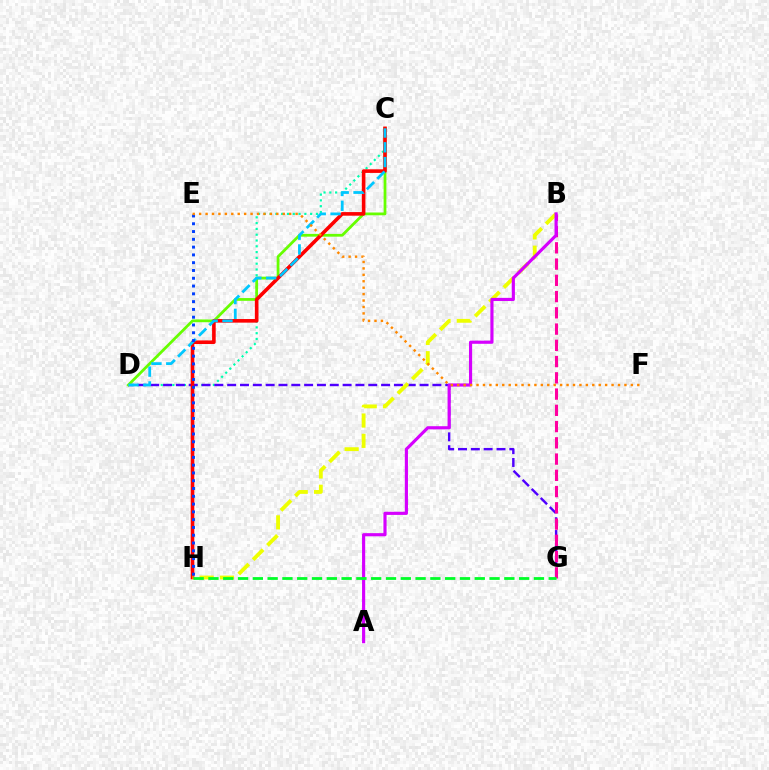{('C', 'D'): [{'color': '#00ffaf', 'line_style': 'dotted', 'thickness': 1.57}, {'color': '#66ff00', 'line_style': 'solid', 'thickness': 1.99}, {'color': '#00c7ff', 'line_style': 'dashed', 'thickness': 2.01}], ('D', 'G'): [{'color': '#4f00ff', 'line_style': 'dashed', 'thickness': 1.74}], ('B', 'G'): [{'color': '#ff00a0', 'line_style': 'dashed', 'thickness': 2.21}], ('C', 'H'): [{'color': '#ff0000', 'line_style': 'solid', 'thickness': 2.6}], ('B', 'H'): [{'color': '#eeff00', 'line_style': 'dashed', 'thickness': 2.76}], ('A', 'B'): [{'color': '#d600ff', 'line_style': 'solid', 'thickness': 2.27}], ('G', 'H'): [{'color': '#00ff27', 'line_style': 'dashed', 'thickness': 2.01}], ('E', 'H'): [{'color': '#003fff', 'line_style': 'dotted', 'thickness': 2.12}], ('E', 'F'): [{'color': '#ff8800', 'line_style': 'dotted', 'thickness': 1.75}]}